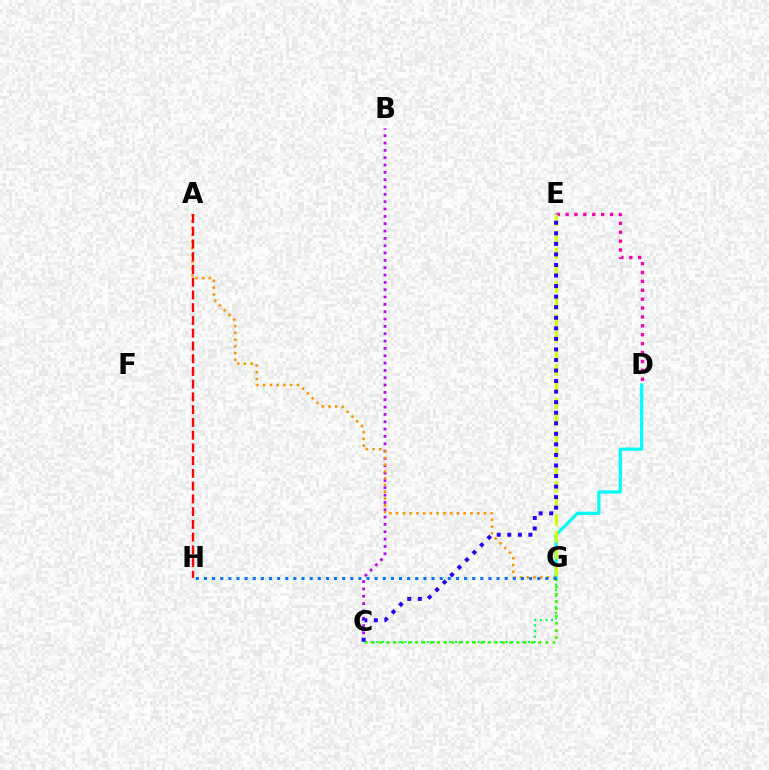{('B', 'C'): [{'color': '#b900ff', 'line_style': 'dotted', 'thickness': 1.99}], ('D', 'E'): [{'color': '#ff00ac', 'line_style': 'dotted', 'thickness': 2.42}], ('C', 'G'): [{'color': '#00ff5c', 'line_style': 'dotted', 'thickness': 1.53}, {'color': '#3dff00', 'line_style': 'dotted', 'thickness': 1.97}], ('D', 'G'): [{'color': '#00fff6', 'line_style': 'solid', 'thickness': 2.31}], ('A', 'G'): [{'color': '#ff9400', 'line_style': 'dotted', 'thickness': 1.83}], ('E', 'G'): [{'color': '#d1ff00', 'line_style': 'dashed', 'thickness': 2.26}], ('C', 'E'): [{'color': '#2500ff', 'line_style': 'dotted', 'thickness': 2.87}], ('G', 'H'): [{'color': '#0074ff', 'line_style': 'dotted', 'thickness': 2.21}], ('A', 'H'): [{'color': '#ff0000', 'line_style': 'dashed', 'thickness': 1.73}]}